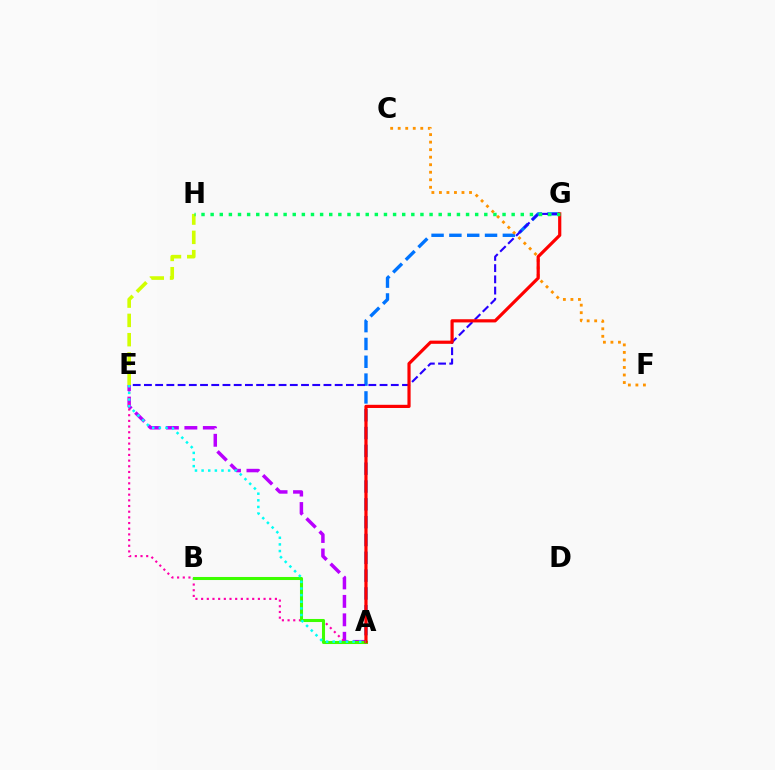{('A', 'E'): [{'color': '#b900ff', 'line_style': 'dashed', 'thickness': 2.51}, {'color': '#ff00ac', 'line_style': 'dotted', 'thickness': 1.54}, {'color': '#00fff6', 'line_style': 'dotted', 'thickness': 1.8}], ('A', 'G'): [{'color': '#0074ff', 'line_style': 'dashed', 'thickness': 2.42}, {'color': '#ff0000', 'line_style': 'solid', 'thickness': 2.29}], ('A', 'B'): [{'color': '#3dff00', 'line_style': 'solid', 'thickness': 2.2}], ('E', 'G'): [{'color': '#2500ff', 'line_style': 'dashed', 'thickness': 1.52}], ('C', 'F'): [{'color': '#ff9400', 'line_style': 'dotted', 'thickness': 2.05}], ('E', 'H'): [{'color': '#d1ff00', 'line_style': 'dashed', 'thickness': 2.62}], ('G', 'H'): [{'color': '#00ff5c', 'line_style': 'dotted', 'thickness': 2.48}]}